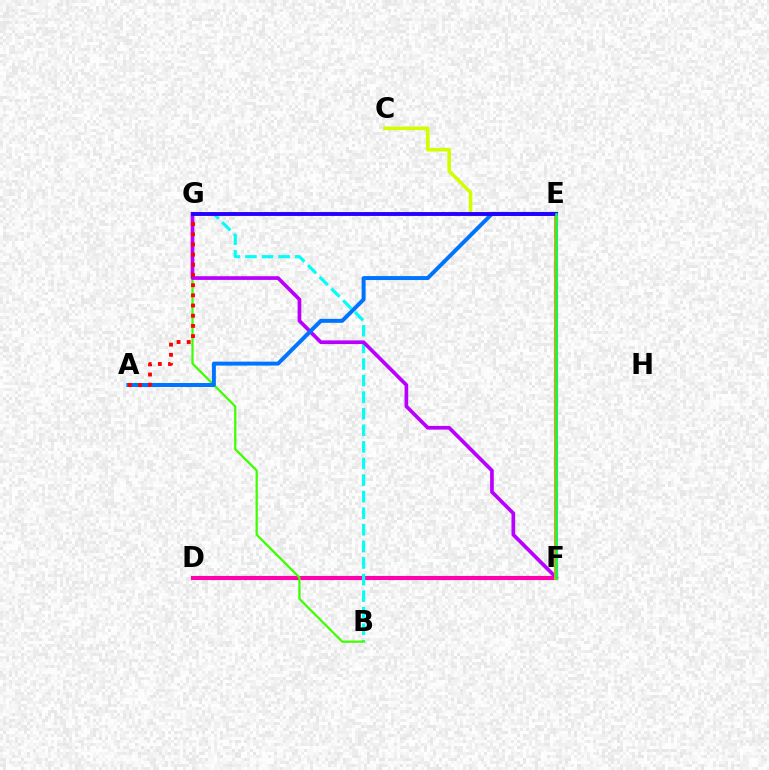{('D', 'F'): [{'color': '#ff00ac', 'line_style': 'solid', 'thickness': 2.96}], ('B', 'G'): [{'color': '#00fff6', 'line_style': 'dashed', 'thickness': 2.25}, {'color': '#3dff00', 'line_style': 'solid', 'thickness': 1.62}], ('F', 'G'): [{'color': '#b900ff', 'line_style': 'solid', 'thickness': 2.66}], ('E', 'F'): [{'color': '#ff9400', 'line_style': 'solid', 'thickness': 2.97}, {'color': '#00ff5c', 'line_style': 'solid', 'thickness': 1.88}], ('C', 'E'): [{'color': '#d1ff00', 'line_style': 'solid', 'thickness': 2.57}], ('A', 'E'): [{'color': '#0074ff', 'line_style': 'solid', 'thickness': 2.85}], ('A', 'G'): [{'color': '#ff0000', 'line_style': 'dotted', 'thickness': 2.77}], ('E', 'G'): [{'color': '#2500ff', 'line_style': 'solid', 'thickness': 2.79}]}